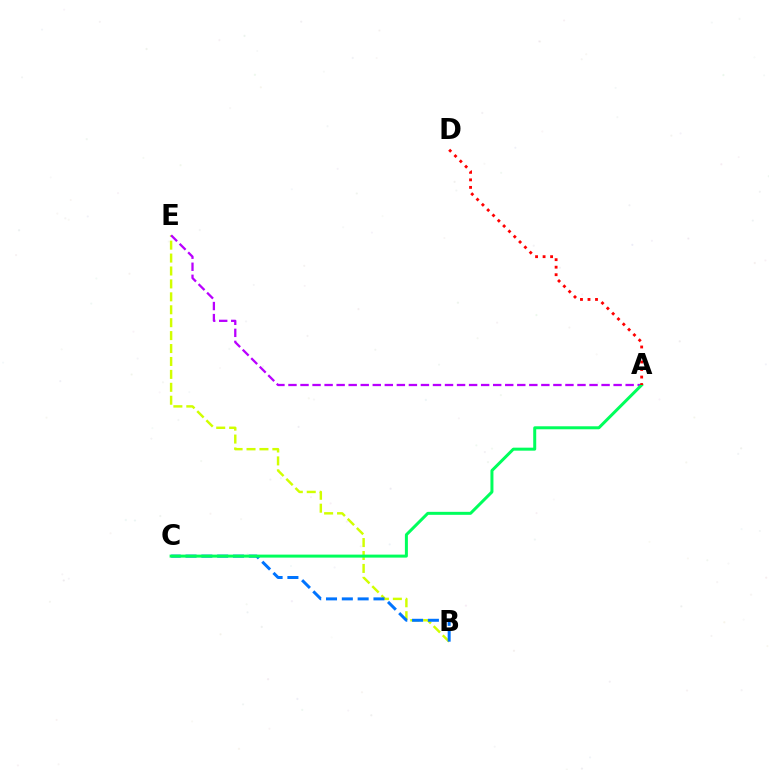{('B', 'E'): [{'color': '#d1ff00', 'line_style': 'dashed', 'thickness': 1.76}], ('A', 'E'): [{'color': '#b900ff', 'line_style': 'dashed', 'thickness': 1.64}], ('B', 'C'): [{'color': '#0074ff', 'line_style': 'dashed', 'thickness': 2.15}], ('A', 'C'): [{'color': '#00ff5c', 'line_style': 'solid', 'thickness': 2.16}], ('A', 'D'): [{'color': '#ff0000', 'line_style': 'dotted', 'thickness': 2.04}]}